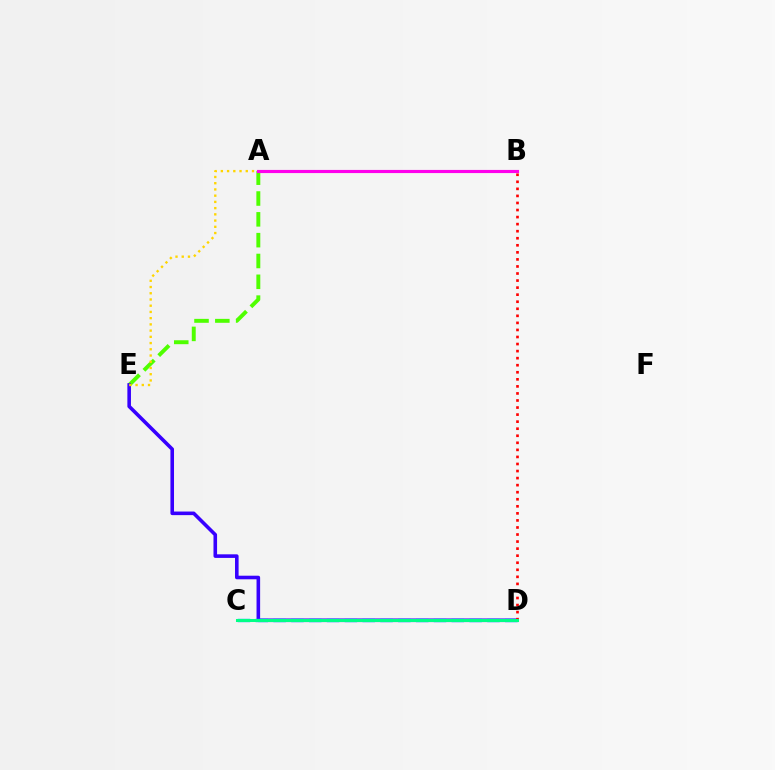{('A', 'E'): [{'color': '#4fff00', 'line_style': 'dashed', 'thickness': 2.83}, {'color': '#ffd500', 'line_style': 'dotted', 'thickness': 1.69}], ('D', 'E'): [{'color': '#3700ff', 'line_style': 'solid', 'thickness': 2.58}], ('C', 'D'): [{'color': '#009eff', 'line_style': 'dashed', 'thickness': 2.42}, {'color': '#00ff86', 'line_style': 'solid', 'thickness': 2.18}], ('B', 'D'): [{'color': '#ff0000', 'line_style': 'dotted', 'thickness': 1.92}], ('A', 'B'): [{'color': '#ff00ed', 'line_style': 'solid', 'thickness': 2.26}]}